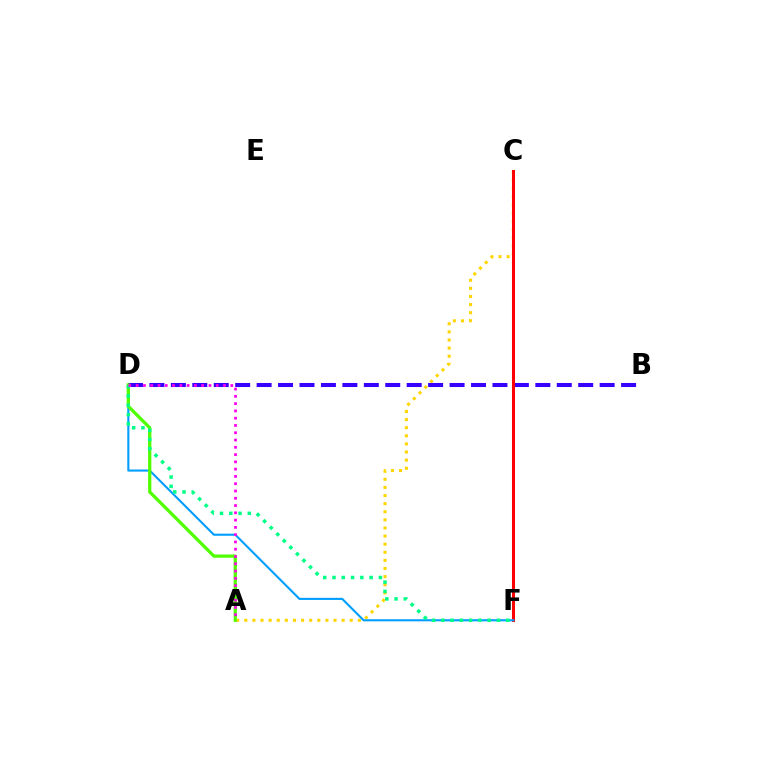{('A', 'C'): [{'color': '#ffd500', 'line_style': 'dotted', 'thickness': 2.2}], ('B', 'D'): [{'color': '#3700ff', 'line_style': 'dashed', 'thickness': 2.91}], ('C', 'F'): [{'color': '#ff0000', 'line_style': 'solid', 'thickness': 2.18}], ('D', 'F'): [{'color': '#009eff', 'line_style': 'solid', 'thickness': 1.51}, {'color': '#00ff86', 'line_style': 'dotted', 'thickness': 2.52}], ('A', 'D'): [{'color': '#4fff00', 'line_style': 'solid', 'thickness': 2.34}, {'color': '#ff00ed', 'line_style': 'dotted', 'thickness': 1.98}]}